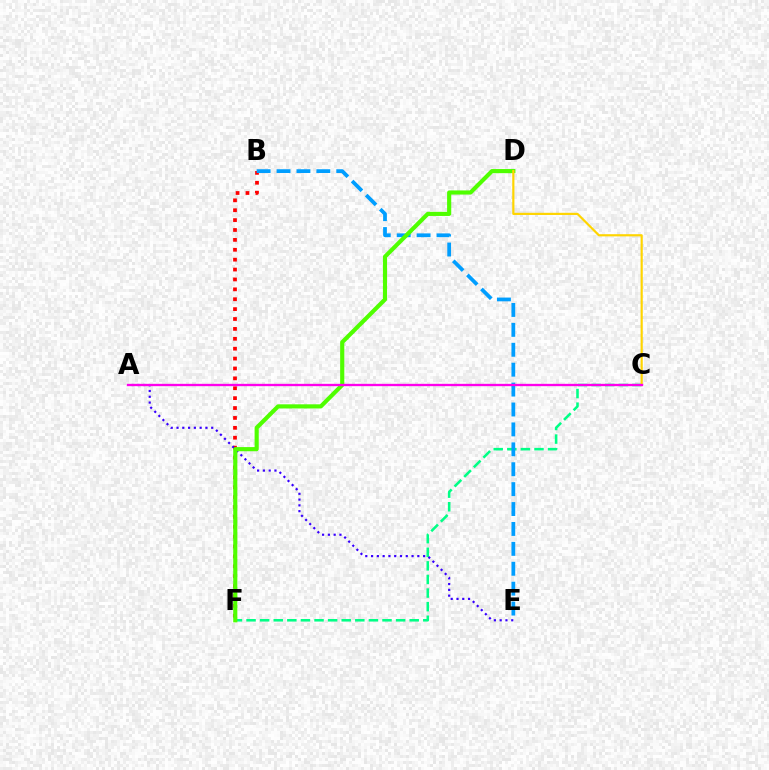{('C', 'F'): [{'color': '#00ff86', 'line_style': 'dashed', 'thickness': 1.85}], ('B', 'F'): [{'color': '#ff0000', 'line_style': 'dotted', 'thickness': 2.69}], ('A', 'E'): [{'color': '#3700ff', 'line_style': 'dotted', 'thickness': 1.57}], ('B', 'E'): [{'color': '#009eff', 'line_style': 'dashed', 'thickness': 2.7}], ('D', 'F'): [{'color': '#4fff00', 'line_style': 'solid', 'thickness': 2.98}], ('C', 'D'): [{'color': '#ffd500', 'line_style': 'solid', 'thickness': 1.57}], ('A', 'C'): [{'color': '#ff00ed', 'line_style': 'solid', 'thickness': 1.68}]}